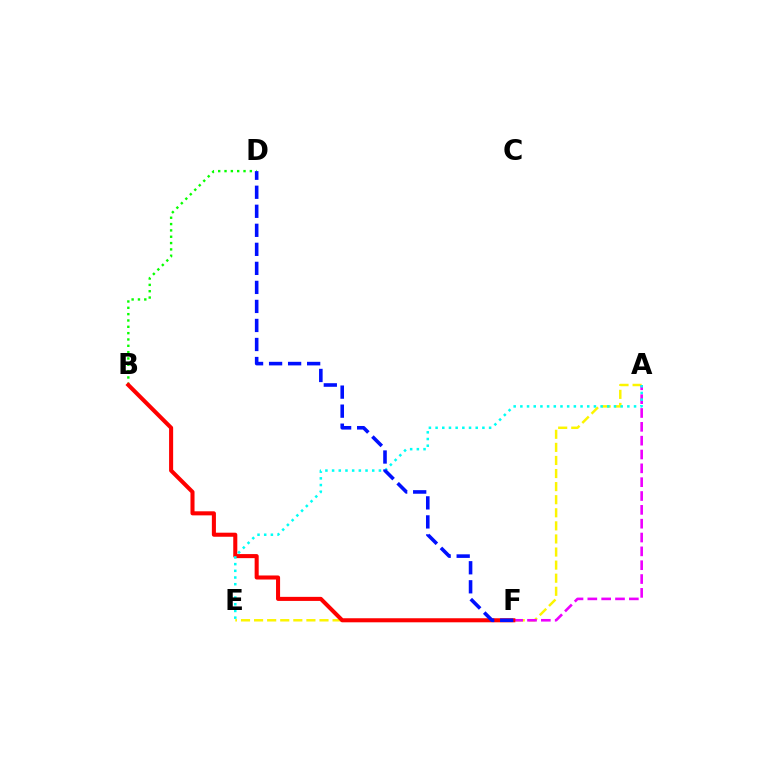{('A', 'E'): [{'color': '#fcf500', 'line_style': 'dashed', 'thickness': 1.78}, {'color': '#00fff6', 'line_style': 'dotted', 'thickness': 1.82}], ('B', 'D'): [{'color': '#08ff00', 'line_style': 'dotted', 'thickness': 1.72}], ('A', 'F'): [{'color': '#ee00ff', 'line_style': 'dashed', 'thickness': 1.88}], ('B', 'F'): [{'color': '#ff0000', 'line_style': 'solid', 'thickness': 2.92}], ('D', 'F'): [{'color': '#0010ff', 'line_style': 'dashed', 'thickness': 2.58}]}